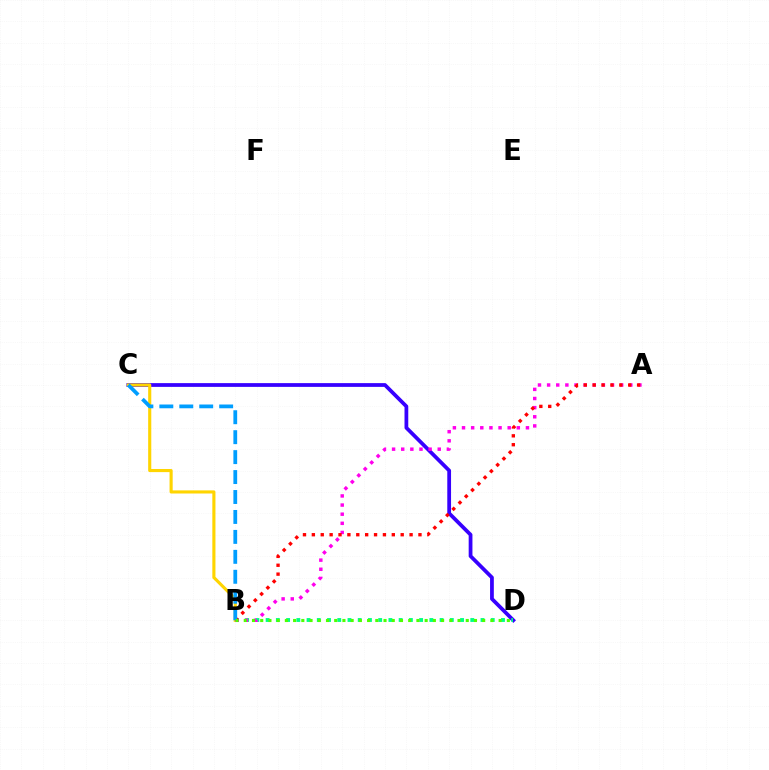{('C', 'D'): [{'color': '#3700ff', 'line_style': 'solid', 'thickness': 2.71}], ('B', 'D'): [{'color': '#00ff86', 'line_style': 'dotted', 'thickness': 2.78}, {'color': '#4fff00', 'line_style': 'dotted', 'thickness': 2.23}], ('B', 'C'): [{'color': '#ffd500', 'line_style': 'solid', 'thickness': 2.25}, {'color': '#009eff', 'line_style': 'dashed', 'thickness': 2.71}], ('A', 'B'): [{'color': '#ff00ed', 'line_style': 'dotted', 'thickness': 2.48}, {'color': '#ff0000', 'line_style': 'dotted', 'thickness': 2.41}]}